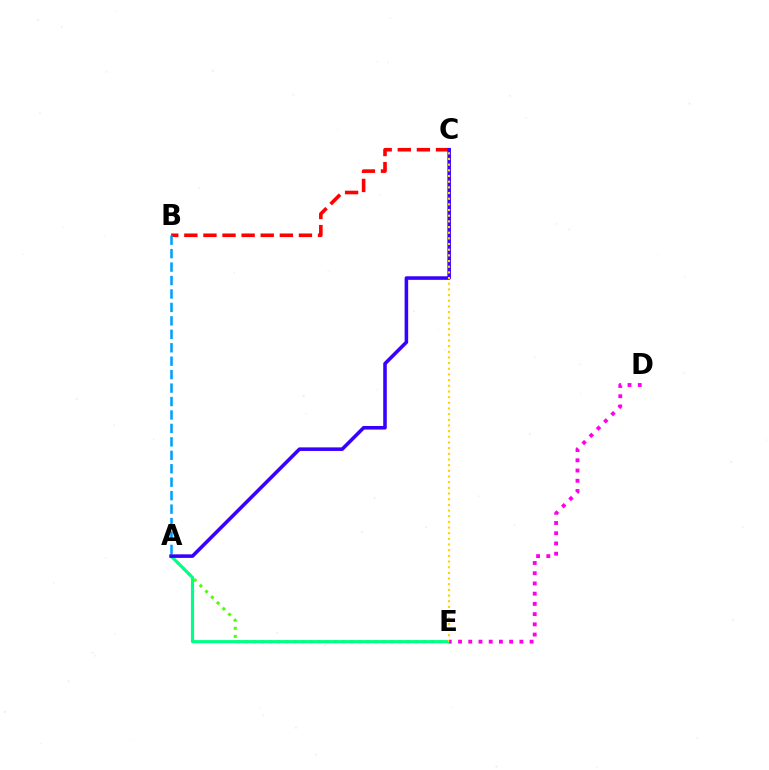{('A', 'E'): [{'color': '#4fff00', 'line_style': 'dotted', 'thickness': 2.2}, {'color': '#00ff86', 'line_style': 'solid', 'thickness': 2.27}], ('B', 'C'): [{'color': '#ff0000', 'line_style': 'dashed', 'thickness': 2.59}], ('A', 'B'): [{'color': '#009eff', 'line_style': 'dashed', 'thickness': 1.83}], ('A', 'C'): [{'color': '#3700ff', 'line_style': 'solid', 'thickness': 2.57}], ('C', 'E'): [{'color': '#ffd500', 'line_style': 'dotted', 'thickness': 1.54}], ('D', 'E'): [{'color': '#ff00ed', 'line_style': 'dotted', 'thickness': 2.78}]}